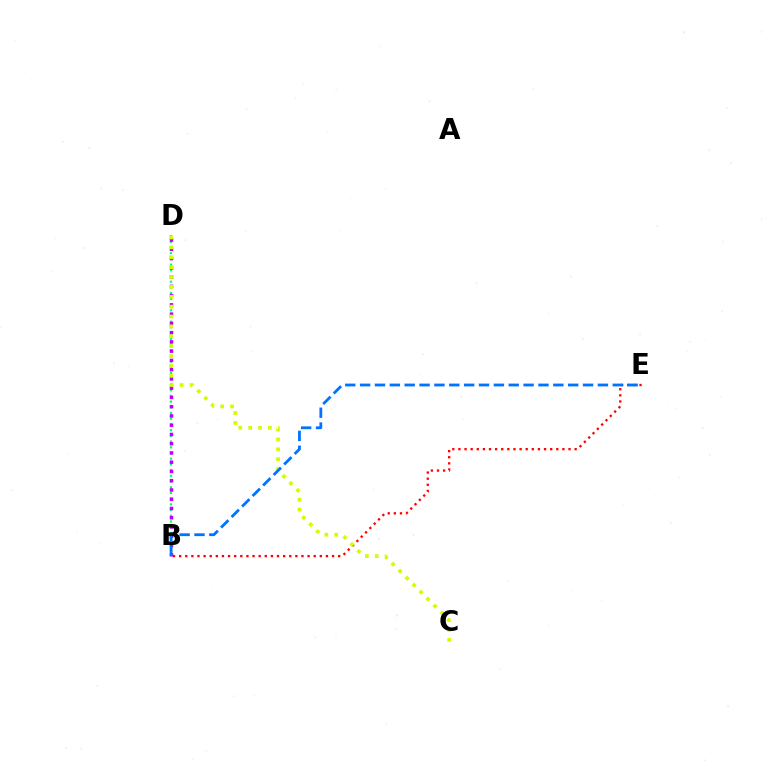{('B', 'D'): [{'color': '#00ff5c', 'line_style': 'dotted', 'thickness': 1.55}, {'color': '#b900ff', 'line_style': 'dotted', 'thickness': 2.51}], ('B', 'E'): [{'color': '#ff0000', 'line_style': 'dotted', 'thickness': 1.66}, {'color': '#0074ff', 'line_style': 'dashed', 'thickness': 2.02}], ('C', 'D'): [{'color': '#d1ff00', 'line_style': 'dotted', 'thickness': 2.68}]}